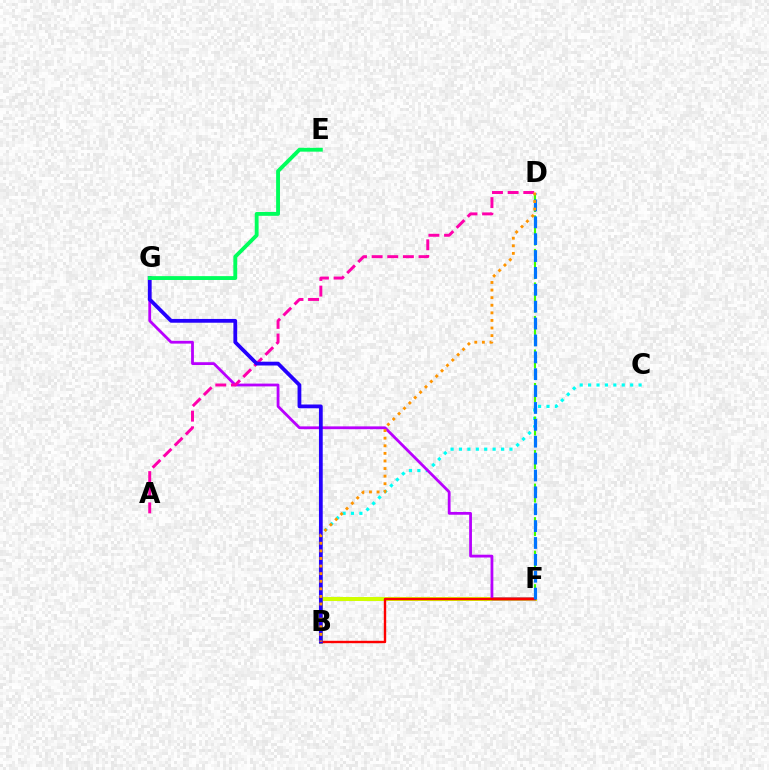{('B', 'C'): [{'color': '#00fff6', 'line_style': 'dotted', 'thickness': 2.29}], ('D', 'F'): [{'color': '#3dff00', 'line_style': 'dashed', 'thickness': 1.52}, {'color': '#0074ff', 'line_style': 'dashed', 'thickness': 2.29}], ('B', 'F'): [{'color': '#d1ff00', 'line_style': 'solid', 'thickness': 2.86}, {'color': '#ff0000', 'line_style': 'solid', 'thickness': 1.73}], ('F', 'G'): [{'color': '#b900ff', 'line_style': 'solid', 'thickness': 2.01}], ('A', 'D'): [{'color': '#ff00ac', 'line_style': 'dashed', 'thickness': 2.12}], ('B', 'G'): [{'color': '#2500ff', 'line_style': 'solid', 'thickness': 2.72}], ('E', 'G'): [{'color': '#00ff5c', 'line_style': 'solid', 'thickness': 2.78}], ('B', 'D'): [{'color': '#ff9400', 'line_style': 'dotted', 'thickness': 2.06}]}